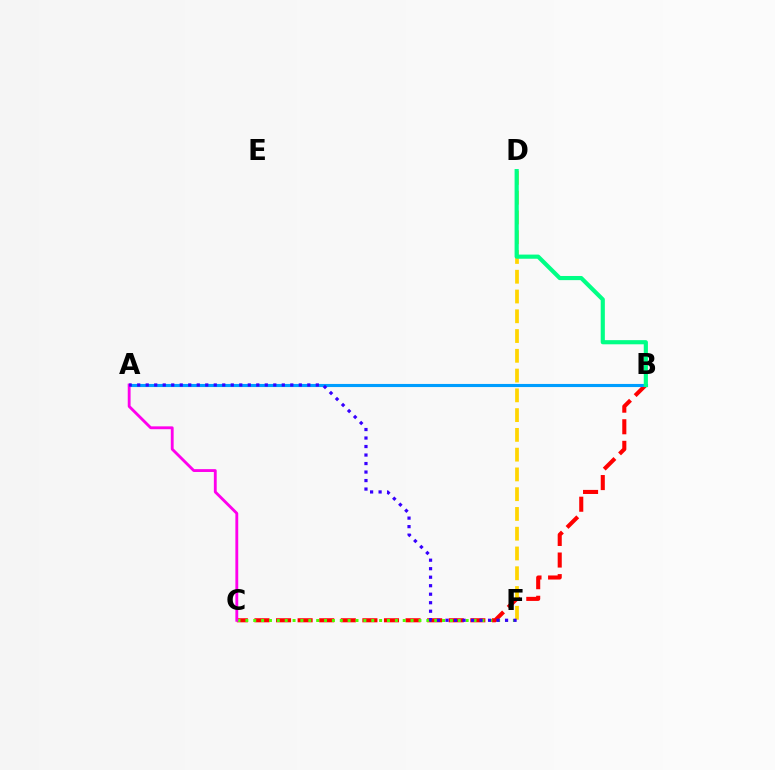{('B', 'C'): [{'color': '#ff0000', 'line_style': 'dashed', 'thickness': 2.93}], ('A', 'B'): [{'color': '#009eff', 'line_style': 'solid', 'thickness': 2.24}], ('D', 'F'): [{'color': '#ffd500', 'line_style': 'dashed', 'thickness': 2.69}], ('B', 'D'): [{'color': '#00ff86', 'line_style': 'solid', 'thickness': 2.99}], ('C', 'F'): [{'color': '#4fff00', 'line_style': 'dotted', 'thickness': 2.14}], ('A', 'C'): [{'color': '#ff00ed', 'line_style': 'solid', 'thickness': 2.05}], ('A', 'F'): [{'color': '#3700ff', 'line_style': 'dotted', 'thickness': 2.31}]}